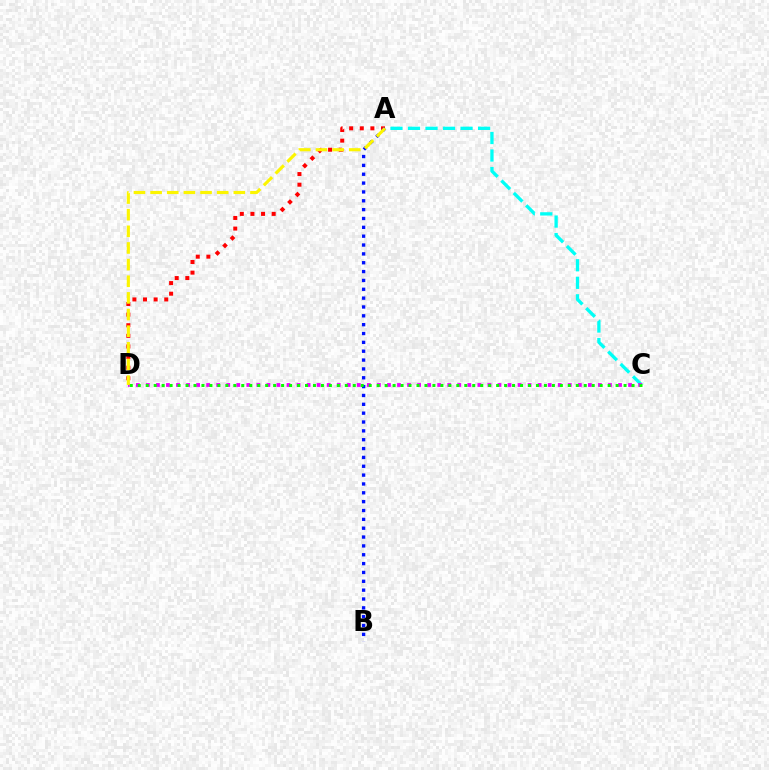{('A', 'C'): [{'color': '#00fff6', 'line_style': 'dashed', 'thickness': 2.38}], ('A', 'D'): [{'color': '#ff0000', 'line_style': 'dotted', 'thickness': 2.88}, {'color': '#fcf500', 'line_style': 'dashed', 'thickness': 2.26}], ('A', 'B'): [{'color': '#0010ff', 'line_style': 'dotted', 'thickness': 2.4}], ('C', 'D'): [{'color': '#ee00ff', 'line_style': 'dotted', 'thickness': 2.73}, {'color': '#08ff00', 'line_style': 'dotted', 'thickness': 2.16}]}